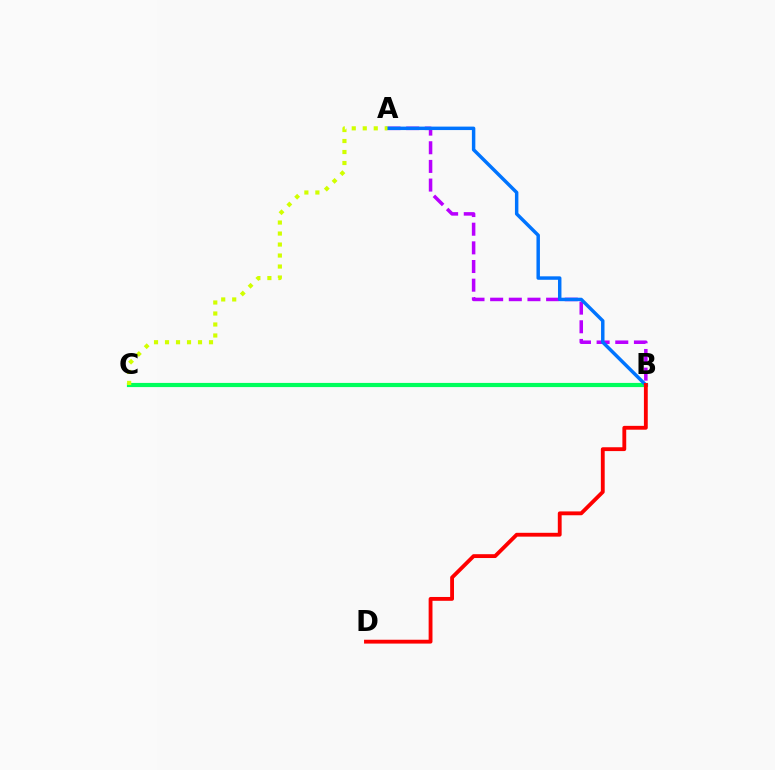{('A', 'B'): [{'color': '#b900ff', 'line_style': 'dashed', 'thickness': 2.53}, {'color': '#0074ff', 'line_style': 'solid', 'thickness': 2.49}], ('B', 'C'): [{'color': '#00ff5c', 'line_style': 'solid', 'thickness': 3.0}], ('B', 'D'): [{'color': '#ff0000', 'line_style': 'solid', 'thickness': 2.76}], ('A', 'C'): [{'color': '#d1ff00', 'line_style': 'dotted', 'thickness': 2.99}]}